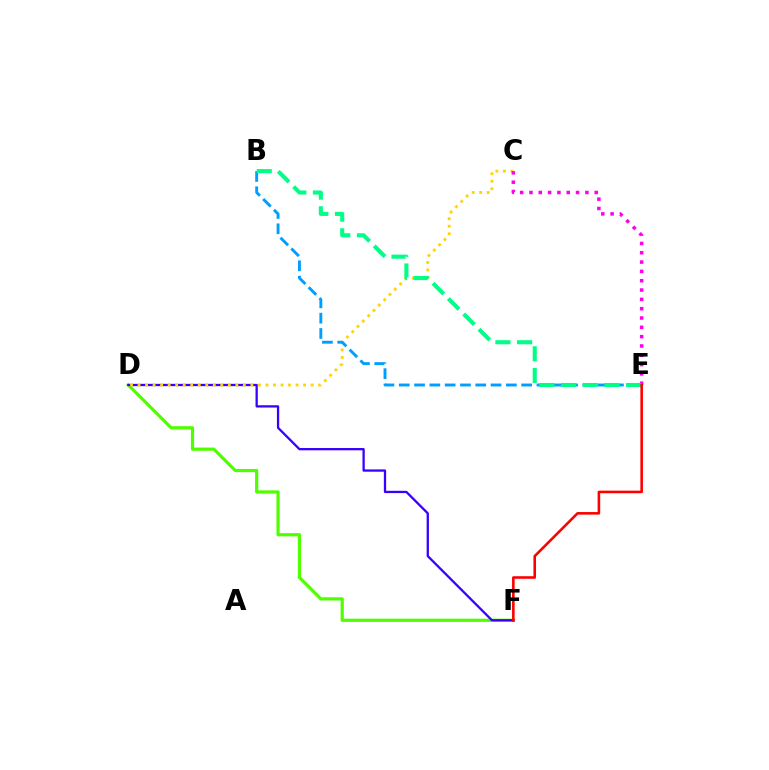{('D', 'F'): [{'color': '#4fff00', 'line_style': 'solid', 'thickness': 2.3}, {'color': '#3700ff', 'line_style': 'solid', 'thickness': 1.65}], ('C', 'D'): [{'color': '#ffd500', 'line_style': 'dotted', 'thickness': 2.04}], ('B', 'E'): [{'color': '#009eff', 'line_style': 'dashed', 'thickness': 2.08}, {'color': '#00ff86', 'line_style': 'dashed', 'thickness': 2.95}], ('C', 'E'): [{'color': '#ff00ed', 'line_style': 'dotted', 'thickness': 2.53}], ('E', 'F'): [{'color': '#ff0000', 'line_style': 'solid', 'thickness': 1.87}]}